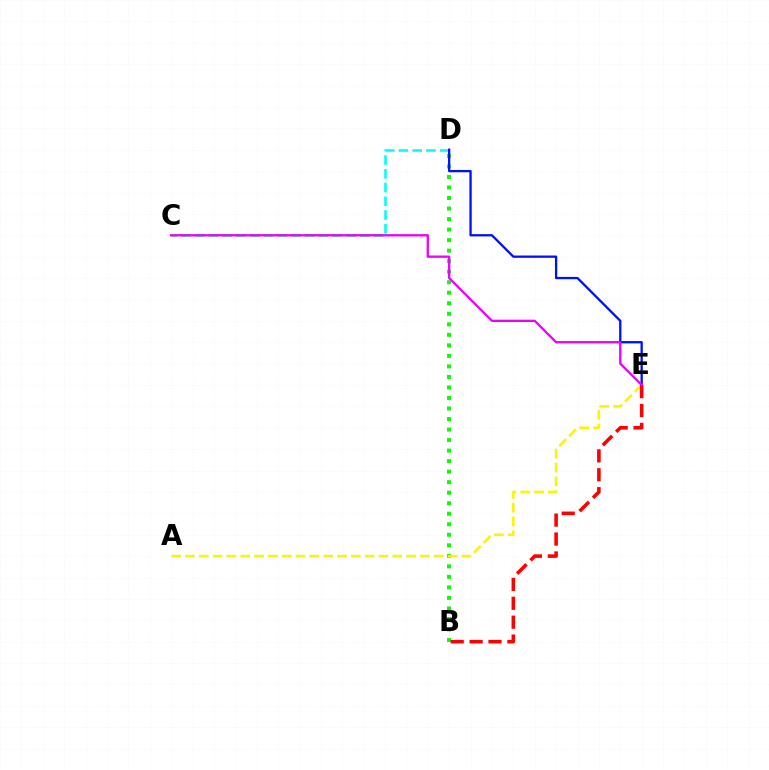{('C', 'D'): [{'color': '#00fff6', 'line_style': 'dashed', 'thickness': 1.87}], ('B', 'D'): [{'color': '#08ff00', 'line_style': 'dotted', 'thickness': 2.86}], ('A', 'E'): [{'color': '#fcf500', 'line_style': 'dashed', 'thickness': 1.88}], ('B', 'E'): [{'color': '#ff0000', 'line_style': 'dashed', 'thickness': 2.57}], ('D', 'E'): [{'color': '#0010ff', 'line_style': 'solid', 'thickness': 1.66}], ('C', 'E'): [{'color': '#ee00ff', 'line_style': 'solid', 'thickness': 1.67}]}